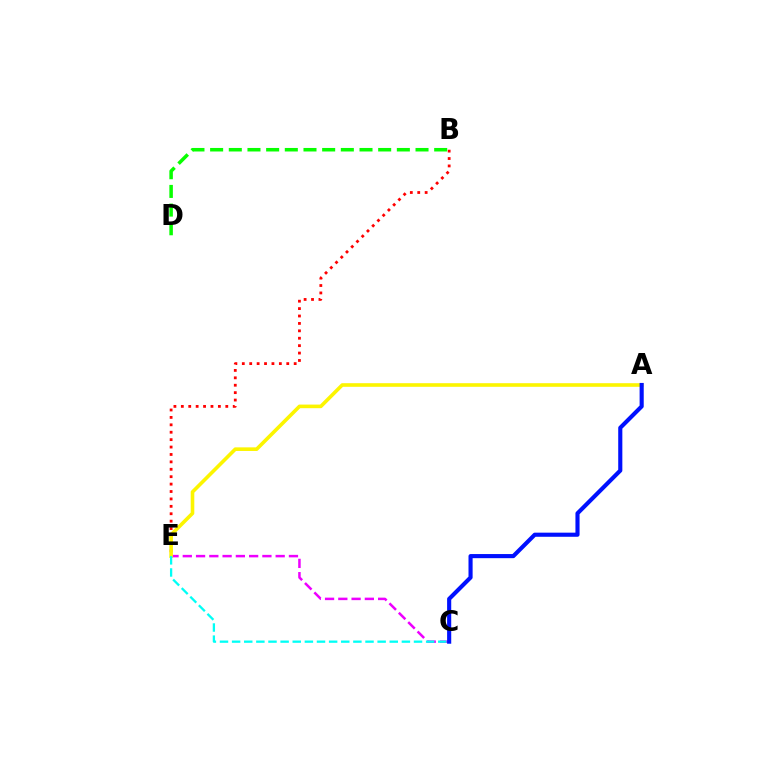{('C', 'E'): [{'color': '#ee00ff', 'line_style': 'dashed', 'thickness': 1.8}, {'color': '#00fff6', 'line_style': 'dashed', 'thickness': 1.65}], ('B', 'E'): [{'color': '#ff0000', 'line_style': 'dotted', 'thickness': 2.01}], ('B', 'D'): [{'color': '#08ff00', 'line_style': 'dashed', 'thickness': 2.54}], ('A', 'E'): [{'color': '#fcf500', 'line_style': 'solid', 'thickness': 2.6}], ('A', 'C'): [{'color': '#0010ff', 'line_style': 'solid', 'thickness': 2.97}]}